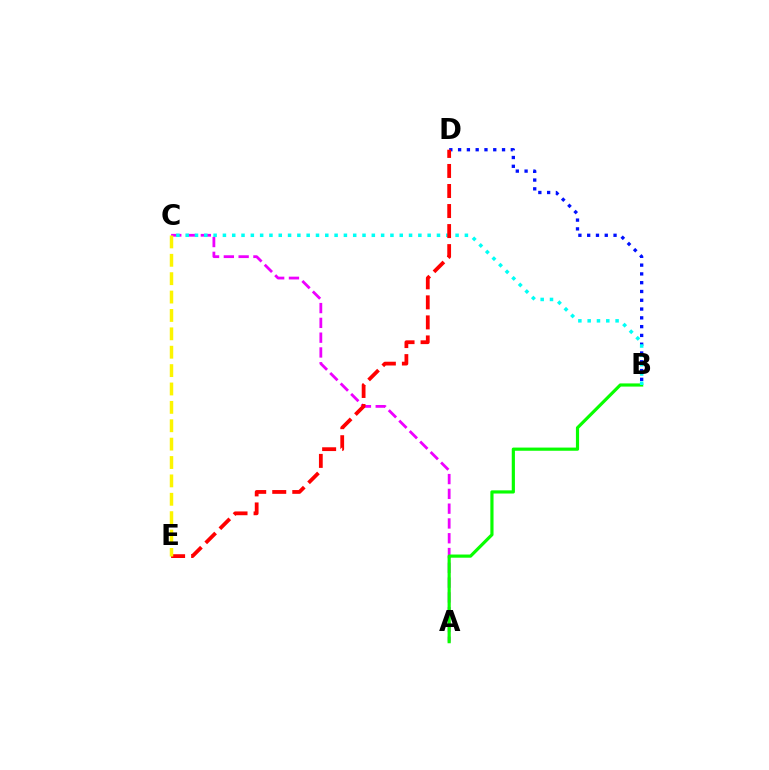{('A', 'C'): [{'color': '#ee00ff', 'line_style': 'dashed', 'thickness': 2.01}], ('B', 'D'): [{'color': '#0010ff', 'line_style': 'dotted', 'thickness': 2.39}], ('A', 'B'): [{'color': '#08ff00', 'line_style': 'solid', 'thickness': 2.29}], ('B', 'C'): [{'color': '#00fff6', 'line_style': 'dotted', 'thickness': 2.53}], ('D', 'E'): [{'color': '#ff0000', 'line_style': 'dashed', 'thickness': 2.72}], ('C', 'E'): [{'color': '#fcf500', 'line_style': 'dashed', 'thickness': 2.5}]}